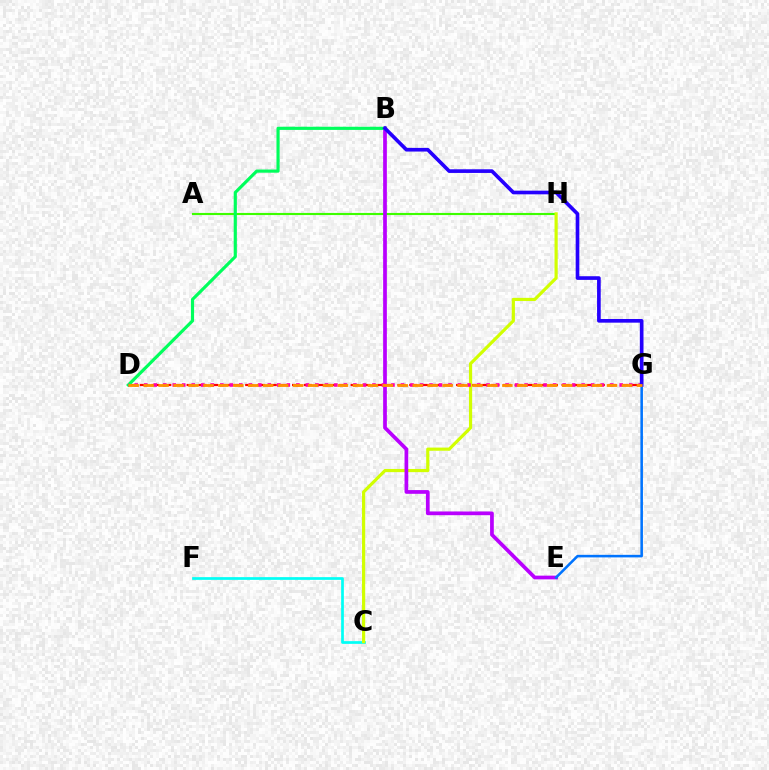{('C', 'F'): [{'color': '#00fff6', 'line_style': 'solid', 'thickness': 1.95}], ('A', 'H'): [{'color': '#3dff00', 'line_style': 'solid', 'thickness': 1.53}], ('D', 'G'): [{'color': '#ff0000', 'line_style': 'dashed', 'thickness': 1.59}, {'color': '#ff00ac', 'line_style': 'dotted', 'thickness': 2.58}, {'color': '#ff9400', 'line_style': 'dashed', 'thickness': 2.03}], ('C', 'H'): [{'color': '#d1ff00', 'line_style': 'solid', 'thickness': 2.29}], ('B', 'E'): [{'color': '#b900ff', 'line_style': 'solid', 'thickness': 2.68}], ('B', 'D'): [{'color': '#00ff5c', 'line_style': 'solid', 'thickness': 2.28}], ('E', 'G'): [{'color': '#0074ff', 'line_style': 'solid', 'thickness': 1.84}], ('B', 'G'): [{'color': '#2500ff', 'line_style': 'solid', 'thickness': 2.63}]}